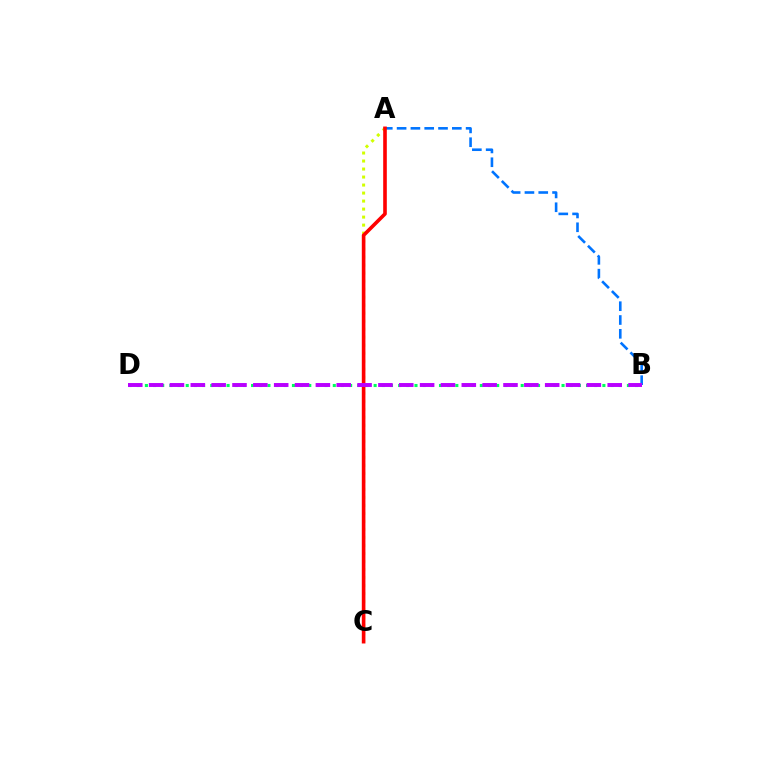{('A', 'C'): [{'color': '#d1ff00', 'line_style': 'dotted', 'thickness': 2.18}, {'color': '#ff0000', 'line_style': 'solid', 'thickness': 2.61}], ('A', 'B'): [{'color': '#0074ff', 'line_style': 'dashed', 'thickness': 1.88}], ('B', 'D'): [{'color': '#00ff5c', 'line_style': 'dotted', 'thickness': 2.22}, {'color': '#b900ff', 'line_style': 'dashed', 'thickness': 2.83}]}